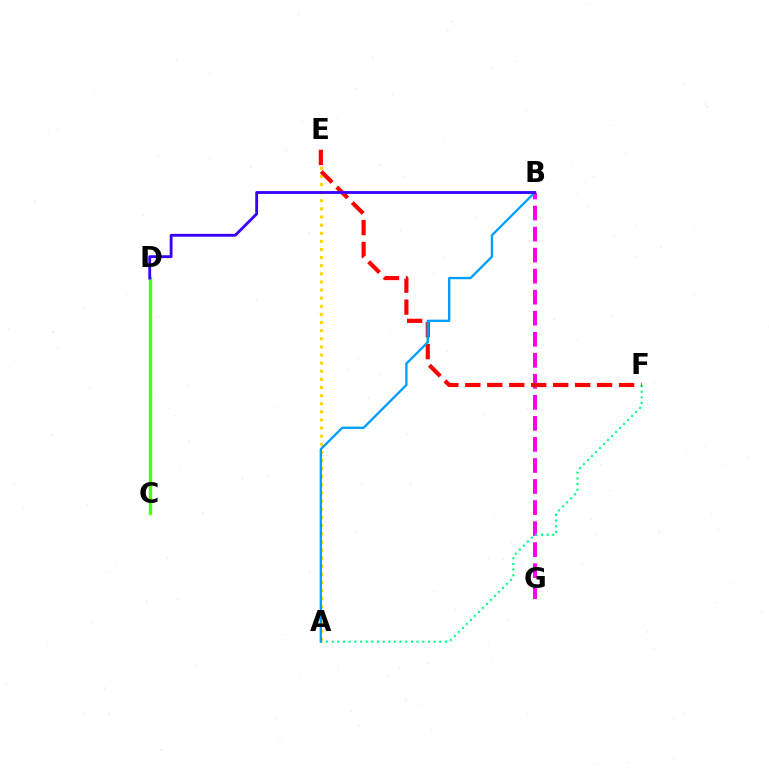{('B', 'G'): [{'color': '#ff00ed', 'line_style': 'dashed', 'thickness': 2.86}], ('A', 'F'): [{'color': '#00ff86', 'line_style': 'dotted', 'thickness': 1.54}], ('A', 'E'): [{'color': '#ffd500', 'line_style': 'dotted', 'thickness': 2.21}], ('E', 'F'): [{'color': '#ff0000', 'line_style': 'dashed', 'thickness': 2.98}], ('C', 'D'): [{'color': '#4fff00', 'line_style': 'solid', 'thickness': 2.44}], ('A', 'B'): [{'color': '#009eff', 'line_style': 'solid', 'thickness': 1.69}], ('B', 'D'): [{'color': '#3700ff', 'line_style': 'solid', 'thickness': 2.04}]}